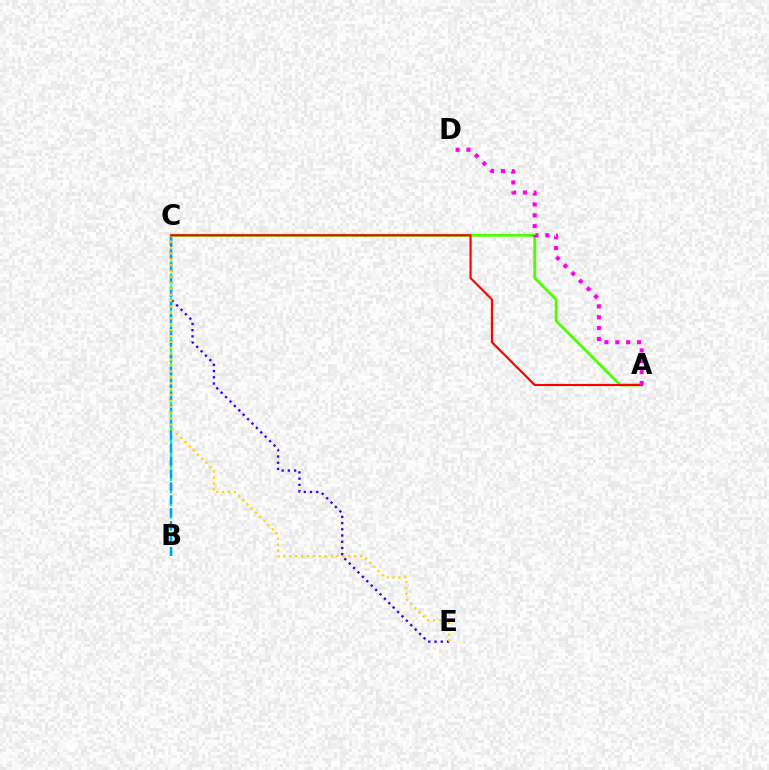{('C', 'E'): [{'color': '#3700ff', 'line_style': 'dotted', 'thickness': 1.69}, {'color': '#ffd500', 'line_style': 'dotted', 'thickness': 1.6}], ('A', 'C'): [{'color': '#4fff00', 'line_style': 'solid', 'thickness': 2.05}, {'color': '#ff0000', 'line_style': 'solid', 'thickness': 1.55}], ('B', 'C'): [{'color': '#00ff86', 'line_style': 'dashed', 'thickness': 1.69}, {'color': '#009eff', 'line_style': 'dashed', 'thickness': 1.76}], ('A', 'D'): [{'color': '#ff00ed', 'line_style': 'dotted', 'thickness': 2.95}]}